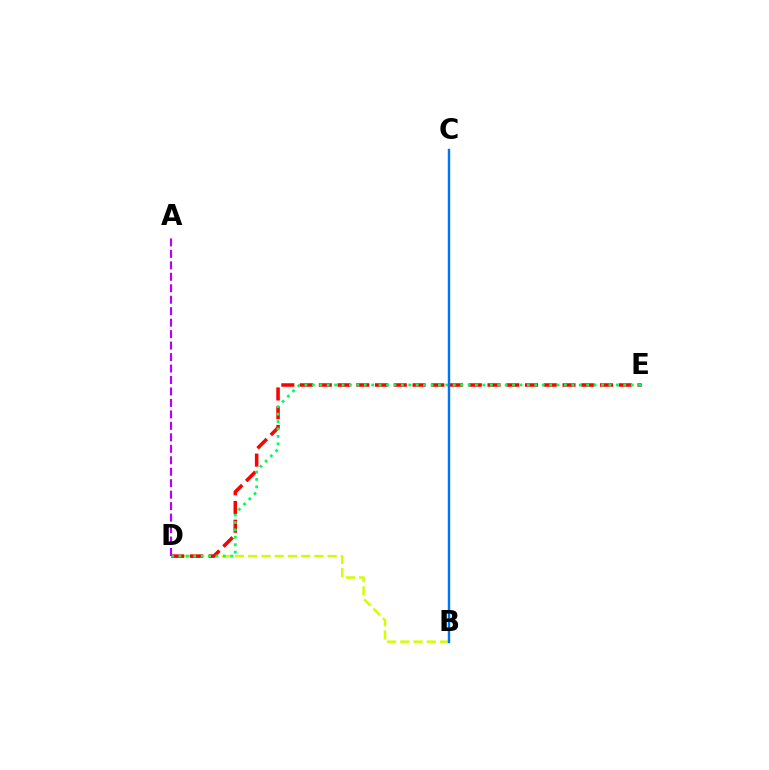{('B', 'D'): [{'color': '#d1ff00', 'line_style': 'dashed', 'thickness': 1.8}], ('D', 'E'): [{'color': '#ff0000', 'line_style': 'dashed', 'thickness': 2.55}, {'color': '#00ff5c', 'line_style': 'dotted', 'thickness': 2.01}], ('B', 'C'): [{'color': '#0074ff', 'line_style': 'solid', 'thickness': 1.75}], ('A', 'D'): [{'color': '#b900ff', 'line_style': 'dashed', 'thickness': 1.56}]}